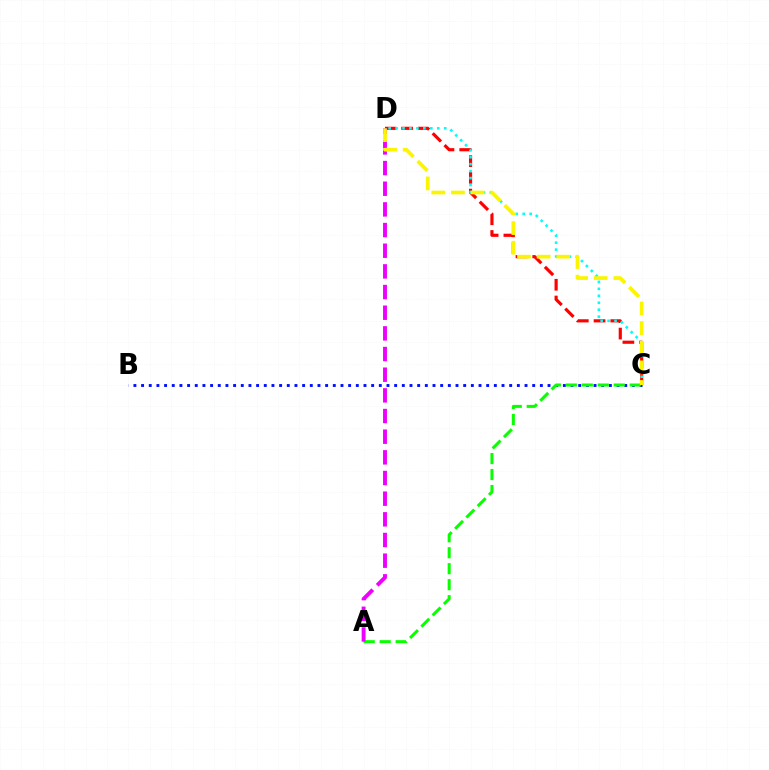{('C', 'D'): [{'color': '#ff0000', 'line_style': 'dashed', 'thickness': 2.27}, {'color': '#00fff6', 'line_style': 'dotted', 'thickness': 1.89}, {'color': '#fcf500', 'line_style': 'dashed', 'thickness': 2.67}], ('B', 'C'): [{'color': '#0010ff', 'line_style': 'dotted', 'thickness': 2.08}], ('A', 'C'): [{'color': '#08ff00', 'line_style': 'dashed', 'thickness': 2.17}], ('A', 'D'): [{'color': '#ee00ff', 'line_style': 'dashed', 'thickness': 2.81}]}